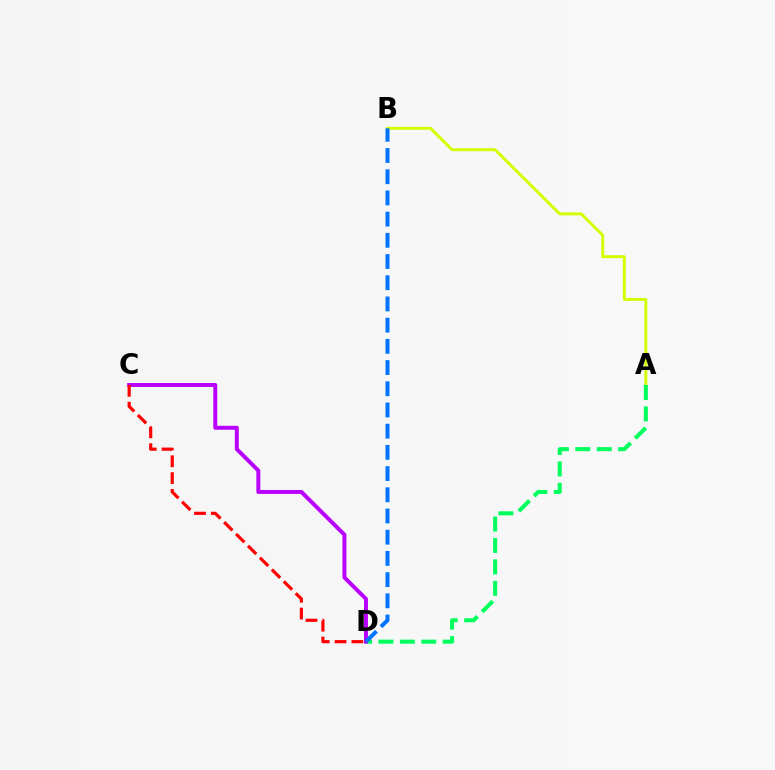{('A', 'B'): [{'color': '#d1ff00', 'line_style': 'solid', 'thickness': 2.1}], ('A', 'D'): [{'color': '#00ff5c', 'line_style': 'dashed', 'thickness': 2.91}], ('C', 'D'): [{'color': '#b900ff', 'line_style': 'solid', 'thickness': 2.84}, {'color': '#ff0000', 'line_style': 'dashed', 'thickness': 2.28}], ('B', 'D'): [{'color': '#0074ff', 'line_style': 'dashed', 'thickness': 2.88}]}